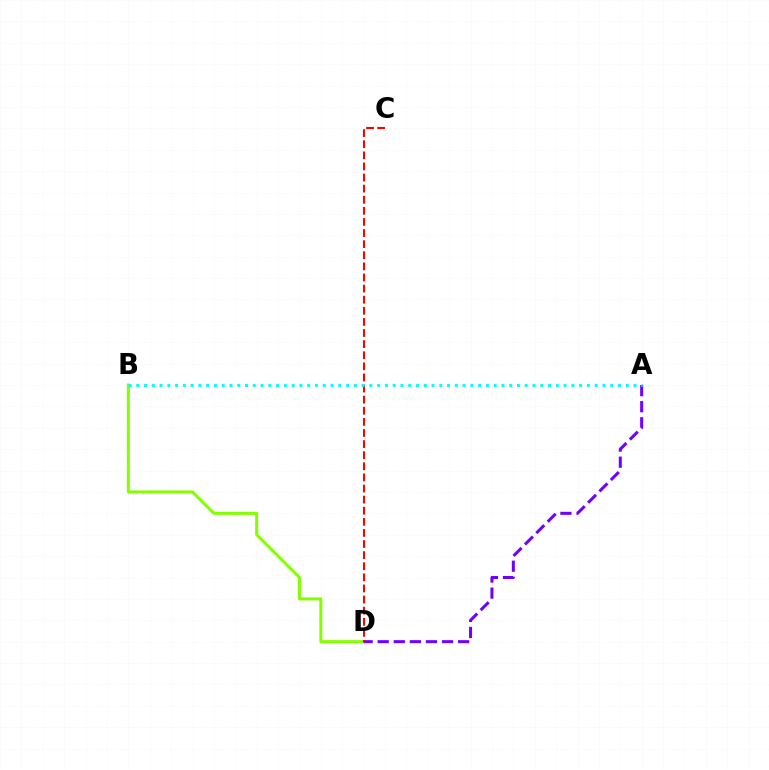{('B', 'D'): [{'color': '#84ff00', 'line_style': 'solid', 'thickness': 2.17}], ('A', 'D'): [{'color': '#7200ff', 'line_style': 'dashed', 'thickness': 2.19}], ('C', 'D'): [{'color': '#ff0000', 'line_style': 'dashed', 'thickness': 1.51}], ('A', 'B'): [{'color': '#00fff6', 'line_style': 'dotted', 'thickness': 2.11}]}